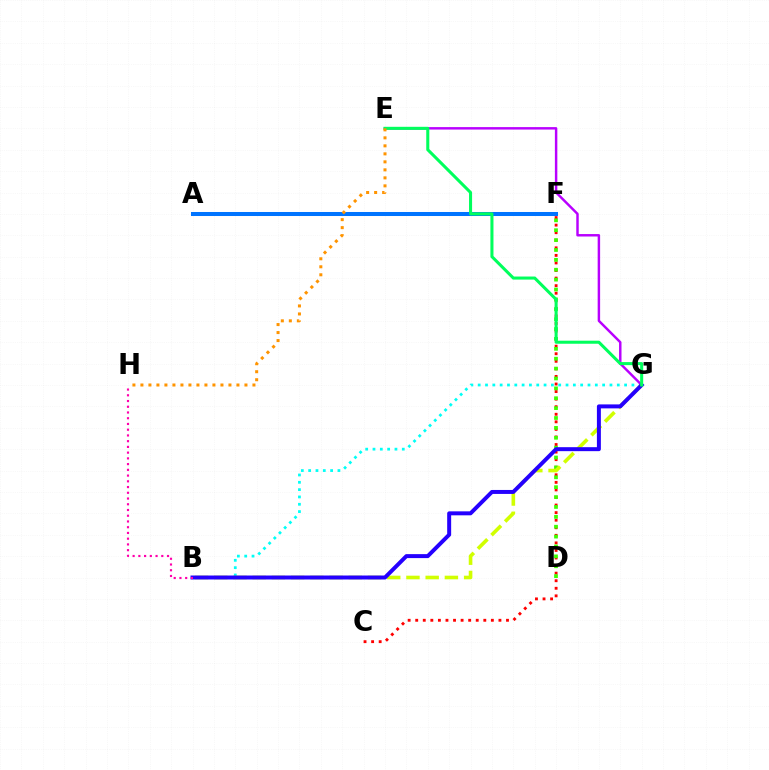{('B', 'G'): [{'color': '#00fff6', 'line_style': 'dotted', 'thickness': 1.99}, {'color': '#d1ff00', 'line_style': 'dashed', 'thickness': 2.61}, {'color': '#2500ff', 'line_style': 'solid', 'thickness': 2.86}], ('E', 'G'): [{'color': '#b900ff', 'line_style': 'solid', 'thickness': 1.77}, {'color': '#00ff5c', 'line_style': 'solid', 'thickness': 2.2}], ('A', 'F'): [{'color': '#0074ff', 'line_style': 'solid', 'thickness': 2.9}], ('C', 'F'): [{'color': '#ff0000', 'line_style': 'dotted', 'thickness': 2.06}], ('D', 'F'): [{'color': '#3dff00', 'line_style': 'dotted', 'thickness': 2.69}], ('E', 'H'): [{'color': '#ff9400', 'line_style': 'dotted', 'thickness': 2.17}], ('B', 'H'): [{'color': '#ff00ac', 'line_style': 'dotted', 'thickness': 1.56}]}